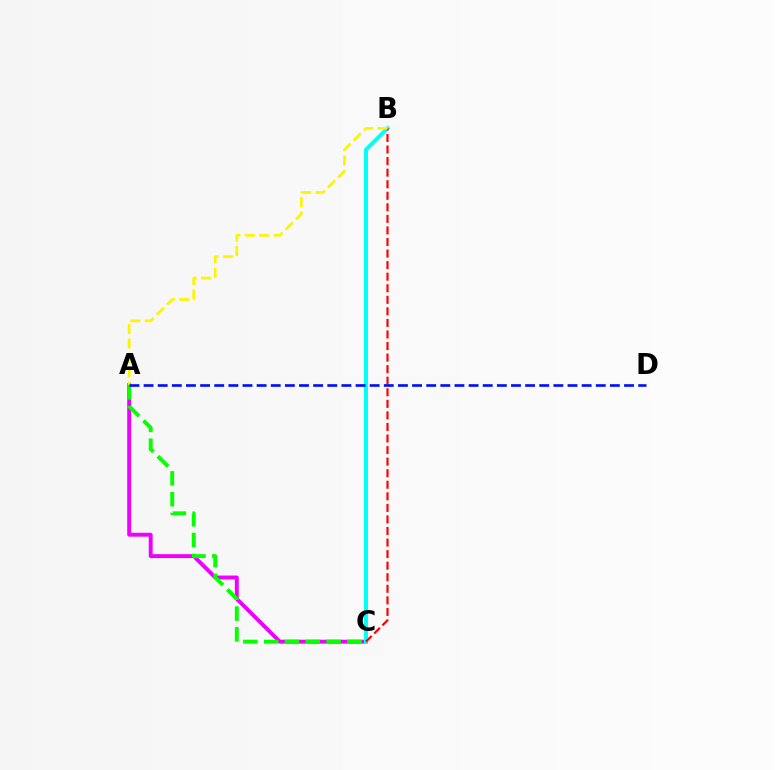{('A', 'C'): [{'color': '#ee00ff', 'line_style': 'solid', 'thickness': 2.81}, {'color': '#08ff00', 'line_style': 'dashed', 'thickness': 2.83}], ('B', 'C'): [{'color': '#00fff6', 'line_style': 'solid', 'thickness': 2.87}, {'color': '#ff0000', 'line_style': 'dashed', 'thickness': 1.57}], ('A', 'B'): [{'color': '#fcf500', 'line_style': 'dashed', 'thickness': 1.96}], ('A', 'D'): [{'color': '#0010ff', 'line_style': 'dashed', 'thickness': 1.92}]}